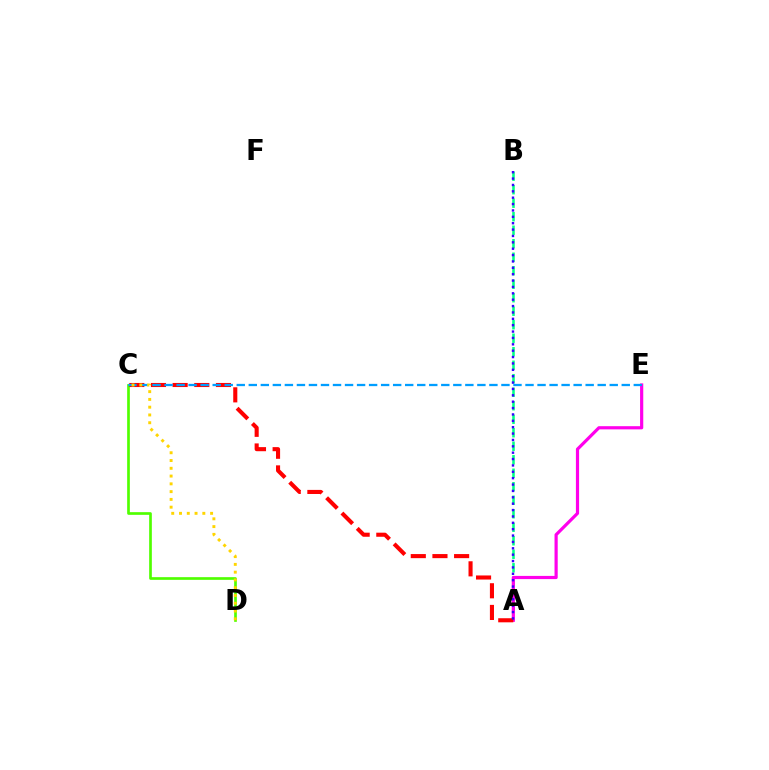{('A', 'B'): [{'color': '#00ff86', 'line_style': 'dashed', 'thickness': 1.83}, {'color': '#3700ff', 'line_style': 'dotted', 'thickness': 1.73}], ('C', 'D'): [{'color': '#4fff00', 'line_style': 'solid', 'thickness': 1.93}, {'color': '#ffd500', 'line_style': 'dotted', 'thickness': 2.11}], ('A', 'E'): [{'color': '#ff00ed', 'line_style': 'solid', 'thickness': 2.29}], ('A', 'C'): [{'color': '#ff0000', 'line_style': 'dashed', 'thickness': 2.94}], ('C', 'E'): [{'color': '#009eff', 'line_style': 'dashed', 'thickness': 1.63}]}